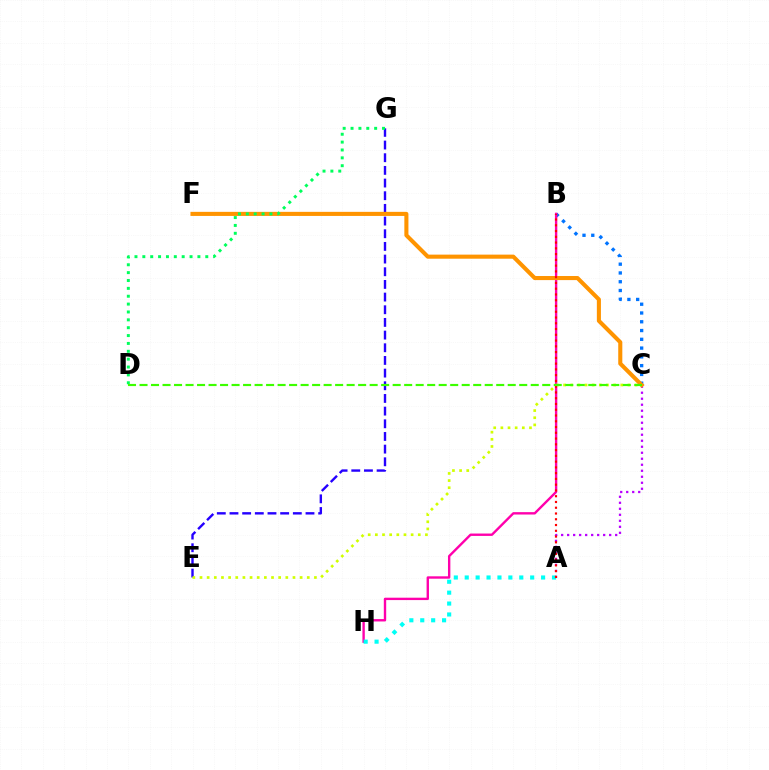{('B', 'C'): [{'color': '#0074ff', 'line_style': 'dotted', 'thickness': 2.38}], ('A', 'C'): [{'color': '#b900ff', 'line_style': 'dotted', 'thickness': 1.63}], ('B', 'H'): [{'color': '#ff00ac', 'line_style': 'solid', 'thickness': 1.72}], ('E', 'G'): [{'color': '#2500ff', 'line_style': 'dashed', 'thickness': 1.72}], ('C', 'E'): [{'color': '#d1ff00', 'line_style': 'dotted', 'thickness': 1.94}], ('A', 'H'): [{'color': '#00fff6', 'line_style': 'dotted', 'thickness': 2.96}], ('C', 'F'): [{'color': '#ff9400', 'line_style': 'solid', 'thickness': 2.94}], ('A', 'B'): [{'color': '#ff0000', 'line_style': 'dotted', 'thickness': 1.57}], ('D', 'G'): [{'color': '#00ff5c', 'line_style': 'dotted', 'thickness': 2.14}], ('C', 'D'): [{'color': '#3dff00', 'line_style': 'dashed', 'thickness': 1.56}]}